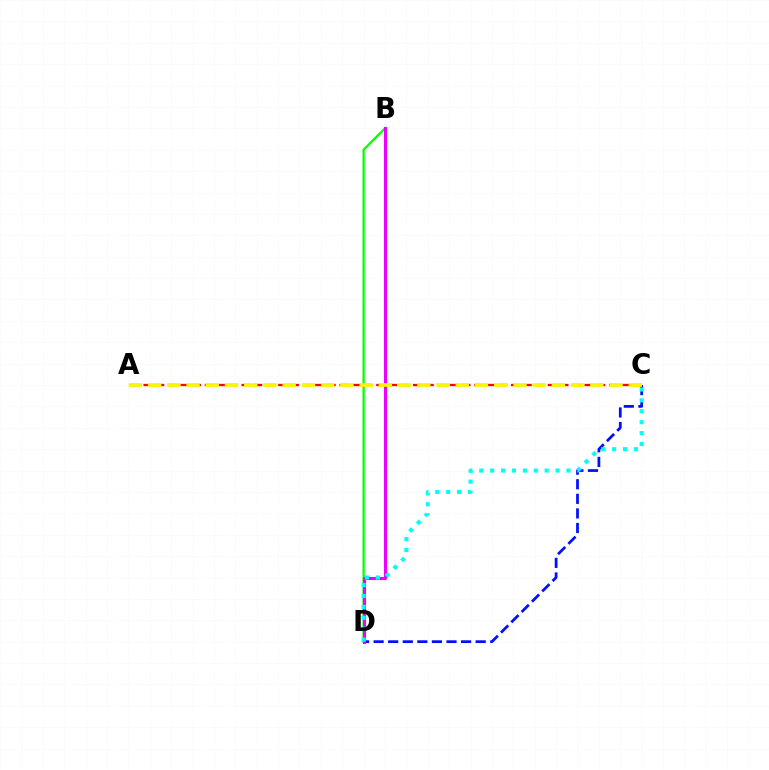{('C', 'D'): [{'color': '#0010ff', 'line_style': 'dashed', 'thickness': 1.98}, {'color': '#00fff6', 'line_style': 'dotted', 'thickness': 2.96}], ('B', 'D'): [{'color': '#08ff00', 'line_style': 'solid', 'thickness': 1.64}, {'color': '#ee00ff', 'line_style': 'solid', 'thickness': 2.24}], ('A', 'C'): [{'color': '#ff0000', 'line_style': 'dashed', 'thickness': 1.66}, {'color': '#fcf500', 'line_style': 'dashed', 'thickness': 2.61}]}